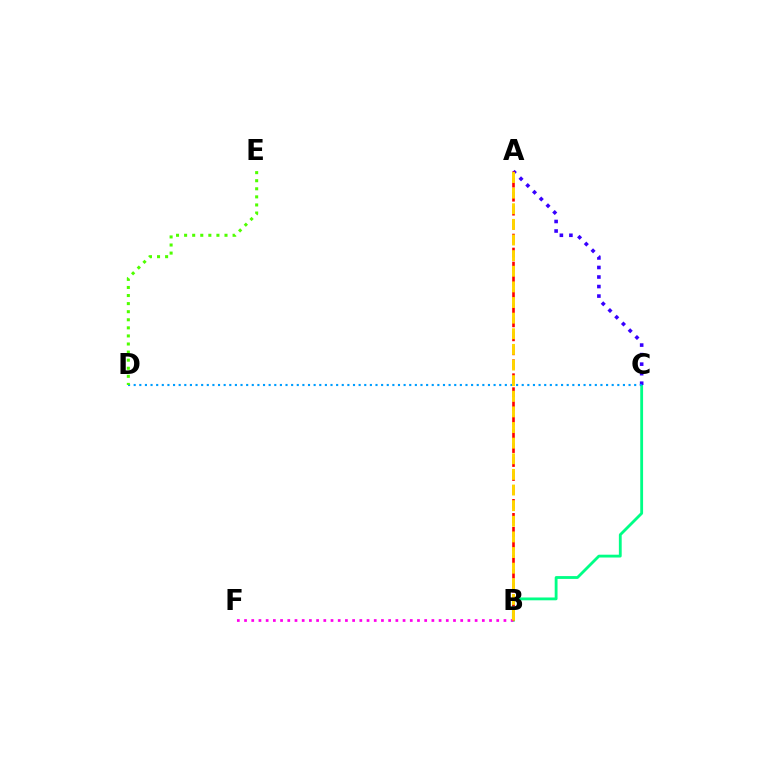{('B', 'C'): [{'color': '#00ff86', 'line_style': 'solid', 'thickness': 2.03}], ('B', 'F'): [{'color': '#ff00ed', 'line_style': 'dotted', 'thickness': 1.96}], ('A', 'C'): [{'color': '#3700ff', 'line_style': 'dotted', 'thickness': 2.59}], ('C', 'D'): [{'color': '#009eff', 'line_style': 'dotted', 'thickness': 1.53}], ('D', 'E'): [{'color': '#4fff00', 'line_style': 'dotted', 'thickness': 2.19}], ('A', 'B'): [{'color': '#ff0000', 'line_style': 'dashed', 'thickness': 1.9}, {'color': '#ffd500', 'line_style': 'dashed', 'thickness': 2.12}]}